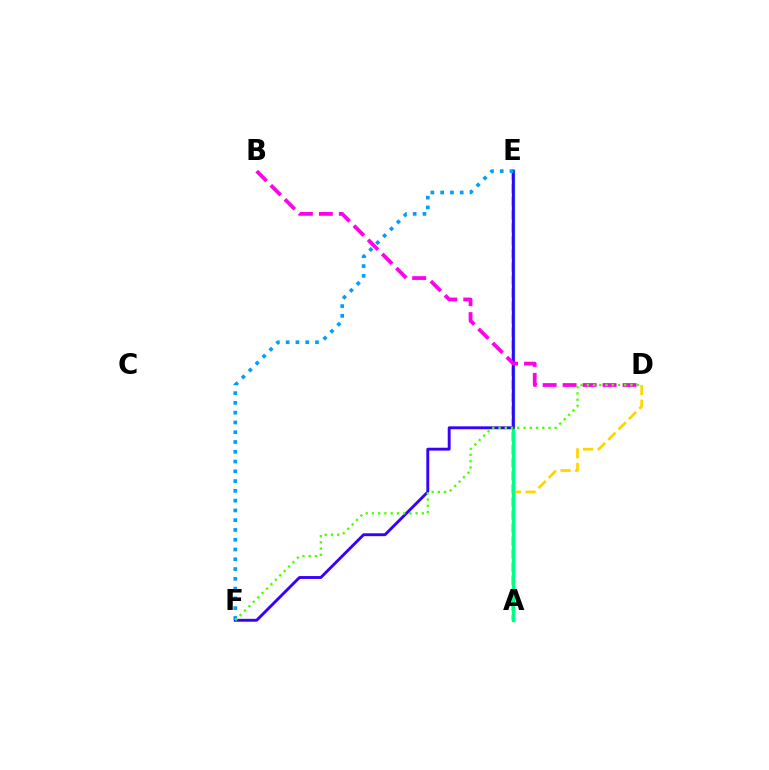{('A', 'E'): [{'color': '#ff0000', 'line_style': 'dashed', 'thickness': 1.77}, {'color': '#00ff86', 'line_style': 'solid', 'thickness': 2.43}], ('A', 'D'): [{'color': '#ffd500', 'line_style': 'dashed', 'thickness': 1.99}], ('E', 'F'): [{'color': '#3700ff', 'line_style': 'solid', 'thickness': 2.08}, {'color': '#009eff', 'line_style': 'dotted', 'thickness': 2.66}], ('B', 'D'): [{'color': '#ff00ed', 'line_style': 'dashed', 'thickness': 2.71}], ('D', 'F'): [{'color': '#4fff00', 'line_style': 'dotted', 'thickness': 1.69}]}